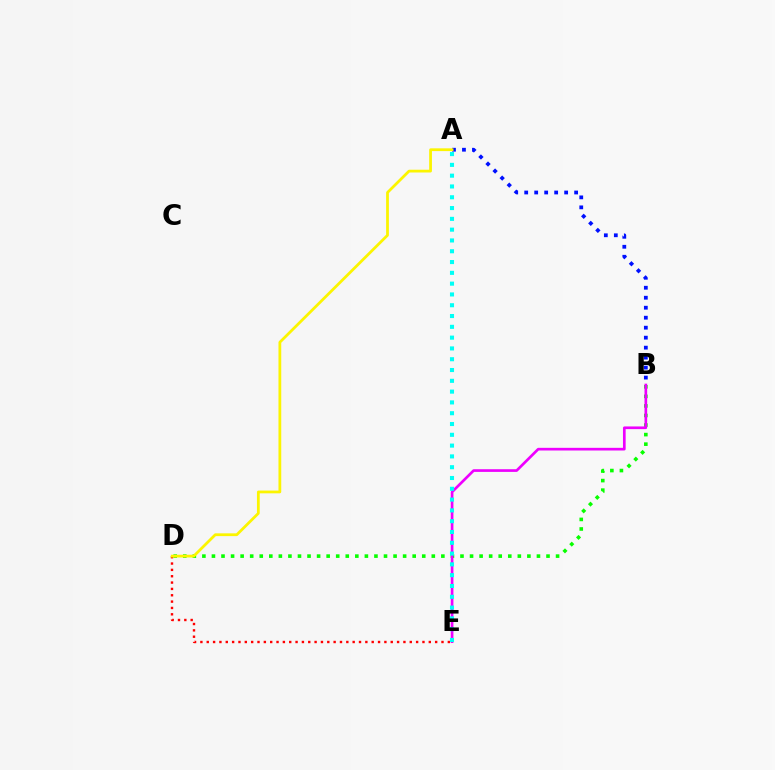{('B', 'D'): [{'color': '#08ff00', 'line_style': 'dotted', 'thickness': 2.6}], ('D', 'E'): [{'color': '#ff0000', 'line_style': 'dotted', 'thickness': 1.72}], ('A', 'B'): [{'color': '#0010ff', 'line_style': 'dotted', 'thickness': 2.71}], ('A', 'D'): [{'color': '#fcf500', 'line_style': 'solid', 'thickness': 1.99}], ('B', 'E'): [{'color': '#ee00ff', 'line_style': 'solid', 'thickness': 1.93}], ('A', 'E'): [{'color': '#00fff6', 'line_style': 'dotted', 'thickness': 2.93}]}